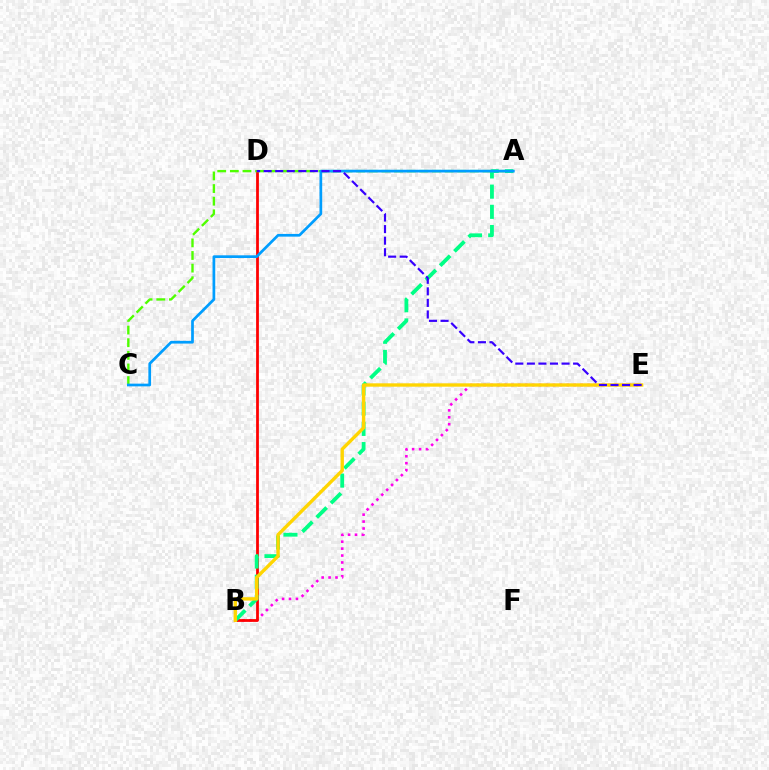{('B', 'E'): [{'color': '#ff00ed', 'line_style': 'dotted', 'thickness': 1.88}, {'color': '#ffd500', 'line_style': 'solid', 'thickness': 2.43}], ('B', 'D'): [{'color': '#ff0000', 'line_style': 'solid', 'thickness': 1.99}], ('A', 'C'): [{'color': '#4fff00', 'line_style': 'dashed', 'thickness': 1.72}, {'color': '#009eff', 'line_style': 'solid', 'thickness': 1.95}], ('A', 'B'): [{'color': '#00ff86', 'line_style': 'dashed', 'thickness': 2.74}], ('D', 'E'): [{'color': '#3700ff', 'line_style': 'dashed', 'thickness': 1.57}]}